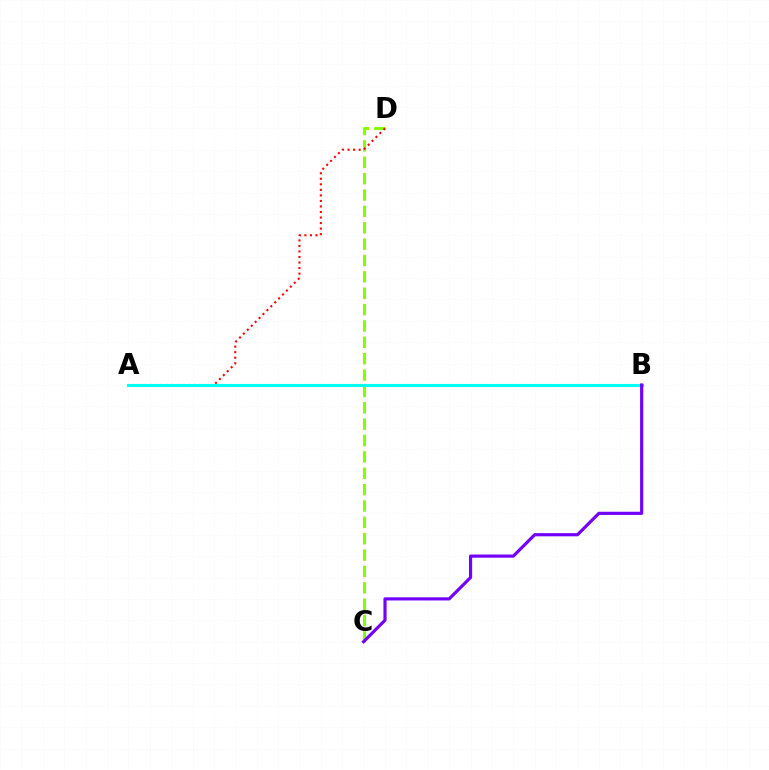{('C', 'D'): [{'color': '#84ff00', 'line_style': 'dashed', 'thickness': 2.22}], ('A', 'D'): [{'color': '#ff0000', 'line_style': 'dotted', 'thickness': 1.5}], ('A', 'B'): [{'color': '#00fff6', 'line_style': 'solid', 'thickness': 2.21}], ('B', 'C'): [{'color': '#7200ff', 'line_style': 'solid', 'thickness': 2.28}]}